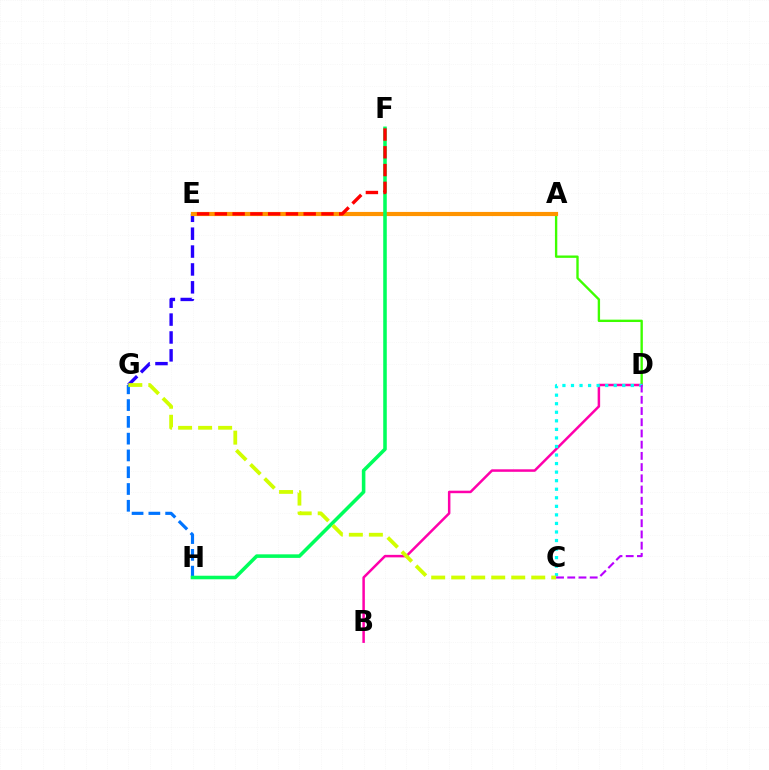{('G', 'H'): [{'color': '#0074ff', 'line_style': 'dashed', 'thickness': 2.28}], ('E', 'G'): [{'color': '#2500ff', 'line_style': 'dashed', 'thickness': 2.43}], ('A', 'D'): [{'color': '#3dff00', 'line_style': 'solid', 'thickness': 1.7}], ('B', 'D'): [{'color': '#ff00ac', 'line_style': 'solid', 'thickness': 1.8}], ('A', 'E'): [{'color': '#ff9400', 'line_style': 'solid', 'thickness': 2.99}], ('F', 'H'): [{'color': '#00ff5c', 'line_style': 'solid', 'thickness': 2.56}], ('C', 'D'): [{'color': '#00fff6', 'line_style': 'dotted', 'thickness': 2.32}, {'color': '#b900ff', 'line_style': 'dashed', 'thickness': 1.52}], ('C', 'G'): [{'color': '#d1ff00', 'line_style': 'dashed', 'thickness': 2.72}], ('E', 'F'): [{'color': '#ff0000', 'line_style': 'dashed', 'thickness': 2.41}]}